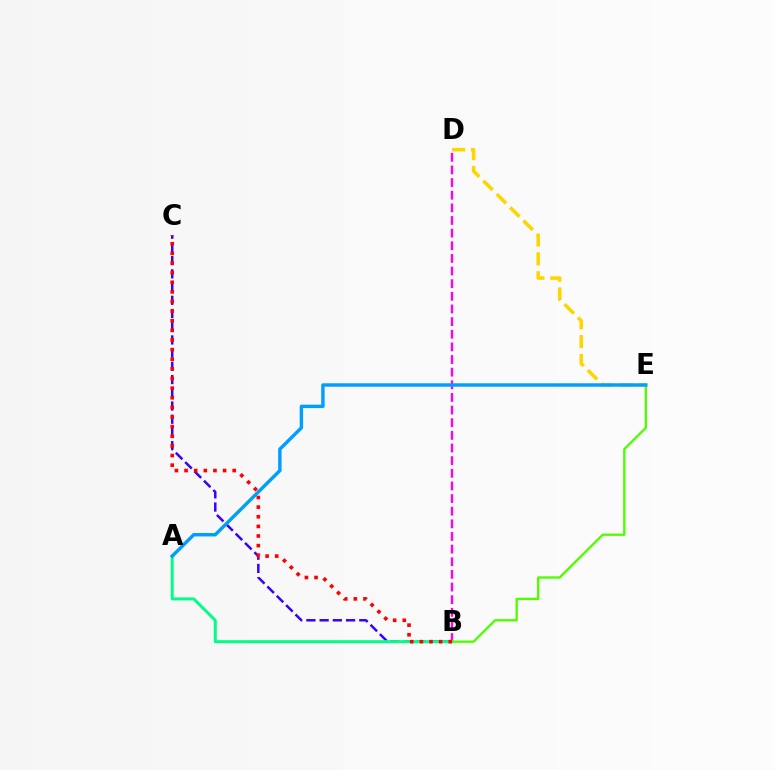{('B', 'C'): [{'color': '#3700ff', 'line_style': 'dashed', 'thickness': 1.8}, {'color': '#ff0000', 'line_style': 'dotted', 'thickness': 2.62}], ('B', 'D'): [{'color': '#ff00ed', 'line_style': 'dashed', 'thickness': 1.72}], ('A', 'B'): [{'color': '#00ff86', 'line_style': 'solid', 'thickness': 2.14}], ('B', 'E'): [{'color': '#4fff00', 'line_style': 'solid', 'thickness': 1.69}], ('D', 'E'): [{'color': '#ffd500', 'line_style': 'dashed', 'thickness': 2.56}], ('A', 'E'): [{'color': '#009eff', 'line_style': 'solid', 'thickness': 2.46}]}